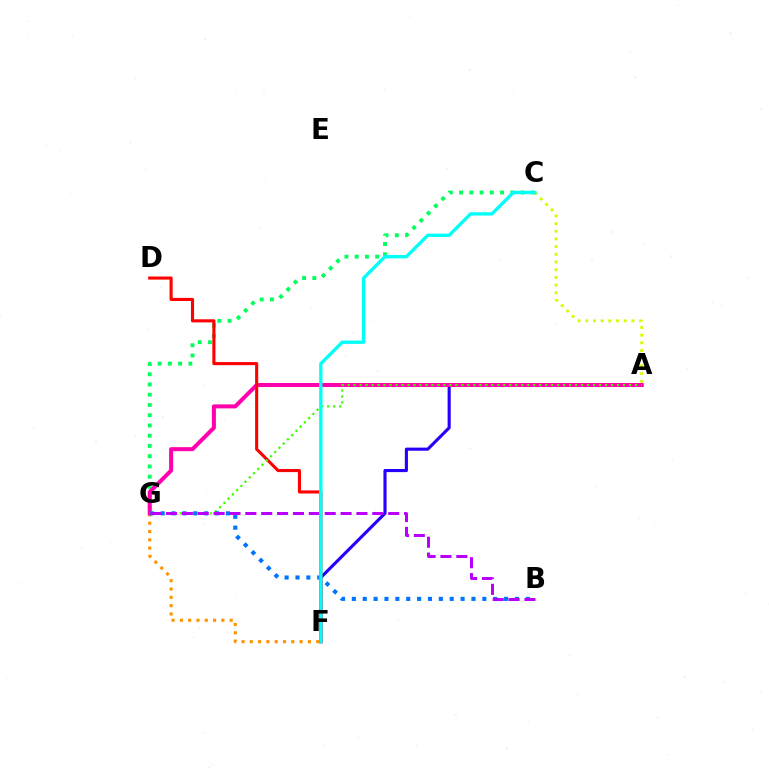{('F', 'G'): [{'color': '#ff9400', 'line_style': 'dotted', 'thickness': 2.26}], ('C', 'G'): [{'color': '#00ff5c', 'line_style': 'dotted', 'thickness': 2.78}], ('A', 'F'): [{'color': '#2500ff', 'line_style': 'solid', 'thickness': 2.24}], ('A', 'G'): [{'color': '#ff00ac', 'line_style': 'solid', 'thickness': 2.88}, {'color': '#3dff00', 'line_style': 'dotted', 'thickness': 1.63}], ('D', 'F'): [{'color': '#ff0000', 'line_style': 'solid', 'thickness': 2.23}], ('B', 'G'): [{'color': '#0074ff', 'line_style': 'dotted', 'thickness': 2.95}, {'color': '#b900ff', 'line_style': 'dashed', 'thickness': 2.16}], ('A', 'C'): [{'color': '#d1ff00', 'line_style': 'dotted', 'thickness': 2.09}], ('C', 'F'): [{'color': '#00fff6', 'line_style': 'solid', 'thickness': 2.4}]}